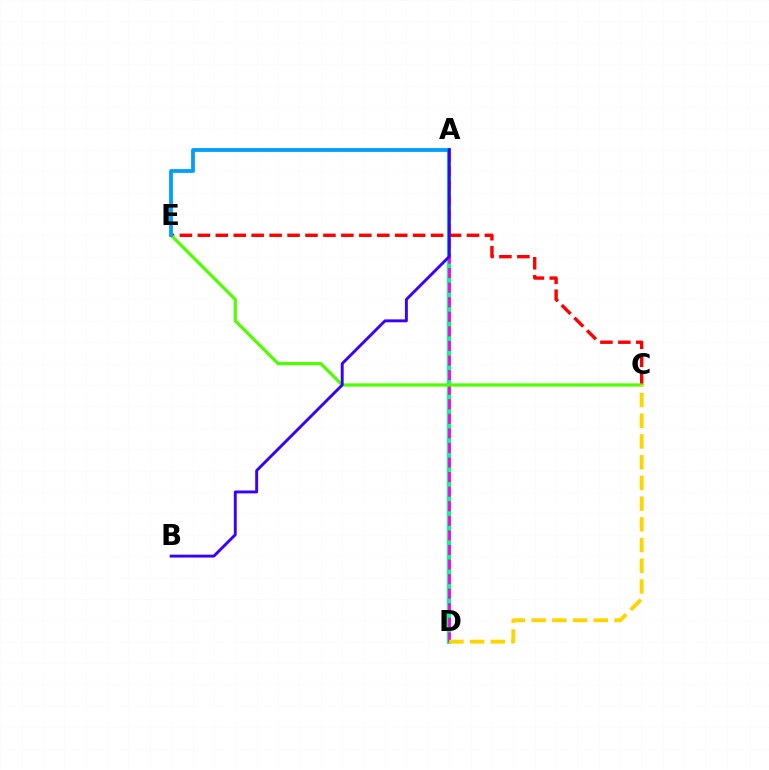{('A', 'D'): [{'color': '#00ff86', 'line_style': 'solid', 'thickness': 2.88}, {'color': '#ff00ed', 'line_style': 'dashed', 'thickness': 1.98}], ('C', 'E'): [{'color': '#ff0000', 'line_style': 'dashed', 'thickness': 2.44}, {'color': '#4fff00', 'line_style': 'solid', 'thickness': 2.31}], ('A', 'E'): [{'color': '#009eff', 'line_style': 'solid', 'thickness': 2.74}], ('C', 'D'): [{'color': '#ffd500', 'line_style': 'dashed', 'thickness': 2.81}], ('A', 'B'): [{'color': '#3700ff', 'line_style': 'solid', 'thickness': 2.09}]}